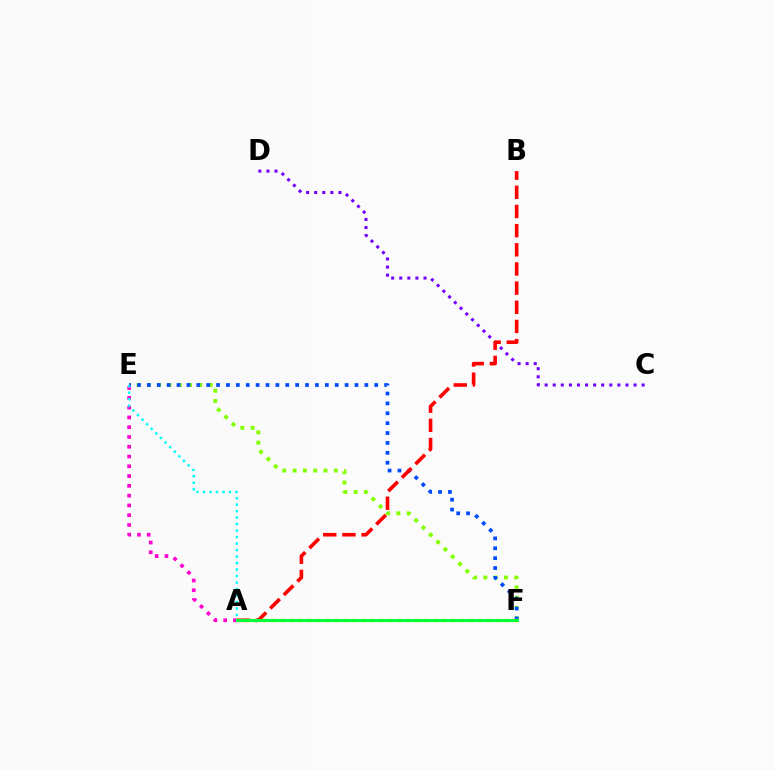{('C', 'D'): [{'color': '#7200ff', 'line_style': 'dotted', 'thickness': 2.2}], ('E', 'F'): [{'color': '#84ff00', 'line_style': 'dotted', 'thickness': 2.8}, {'color': '#004bff', 'line_style': 'dotted', 'thickness': 2.69}], ('A', 'E'): [{'color': '#ff00cf', 'line_style': 'dotted', 'thickness': 2.66}, {'color': '#00fff6', 'line_style': 'dotted', 'thickness': 1.76}], ('A', 'F'): [{'color': '#ffbd00', 'line_style': 'dotted', 'thickness': 2.44}, {'color': '#00ff39', 'line_style': 'solid', 'thickness': 2.19}], ('A', 'B'): [{'color': '#ff0000', 'line_style': 'dashed', 'thickness': 2.6}]}